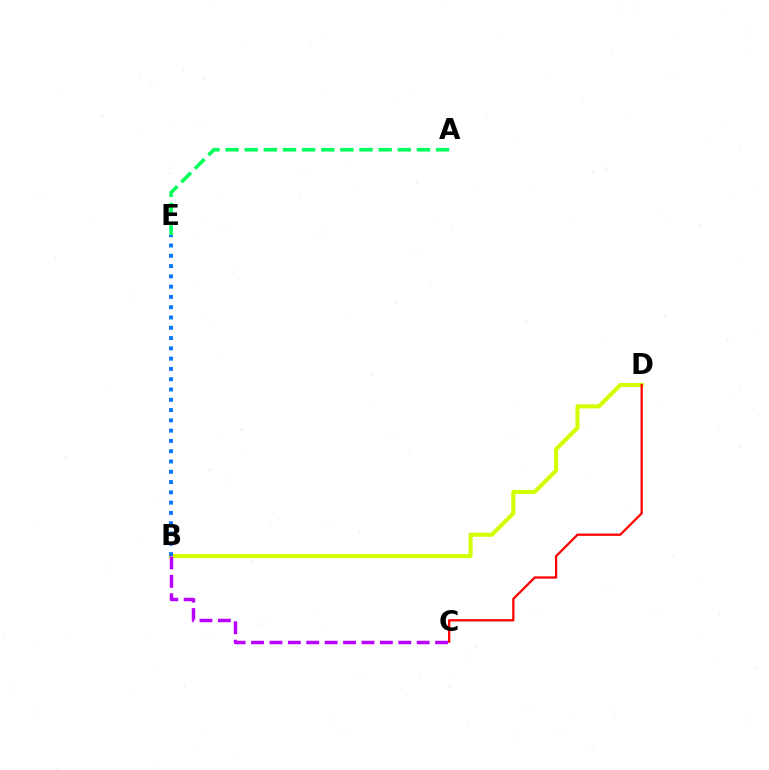{('B', 'D'): [{'color': '#d1ff00', 'line_style': 'solid', 'thickness': 2.94}], ('B', 'C'): [{'color': '#b900ff', 'line_style': 'dashed', 'thickness': 2.5}], ('C', 'D'): [{'color': '#ff0000', 'line_style': 'solid', 'thickness': 1.63}], ('A', 'E'): [{'color': '#00ff5c', 'line_style': 'dashed', 'thickness': 2.6}], ('B', 'E'): [{'color': '#0074ff', 'line_style': 'dotted', 'thickness': 2.79}]}